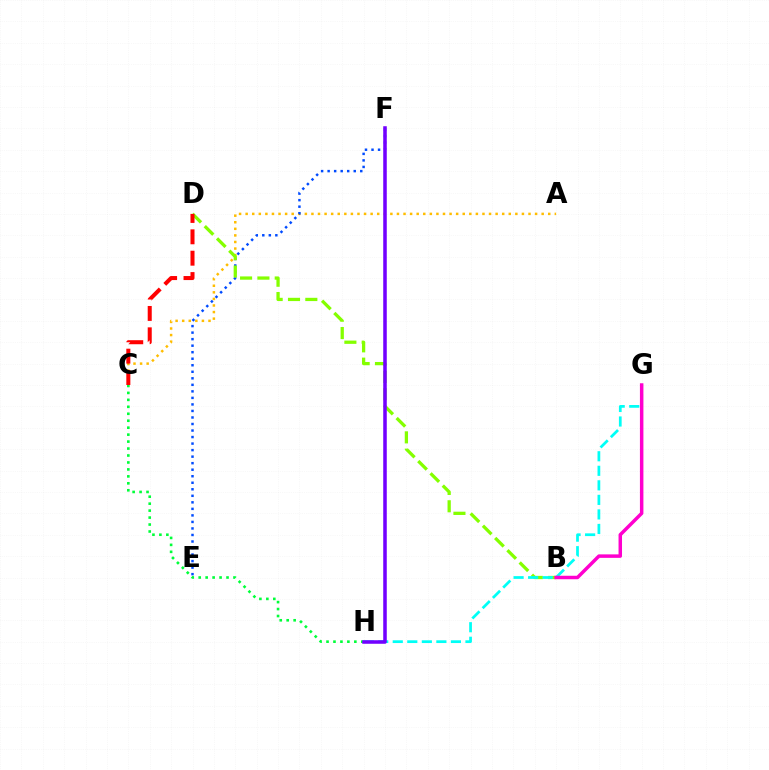{('A', 'C'): [{'color': '#ffbd00', 'line_style': 'dotted', 'thickness': 1.79}], ('E', 'F'): [{'color': '#004bff', 'line_style': 'dotted', 'thickness': 1.77}], ('B', 'D'): [{'color': '#84ff00', 'line_style': 'dashed', 'thickness': 2.35}], ('C', 'H'): [{'color': '#00ff39', 'line_style': 'dotted', 'thickness': 1.89}], ('G', 'H'): [{'color': '#00fff6', 'line_style': 'dashed', 'thickness': 1.98}], ('C', 'D'): [{'color': '#ff0000', 'line_style': 'dashed', 'thickness': 2.9}], ('F', 'H'): [{'color': '#7200ff', 'line_style': 'solid', 'thickness': 2.55}], ('B', 'G'): [{'color': '#ff00cf', 'line_style': 'solid', 'thickness': 2.51}]}